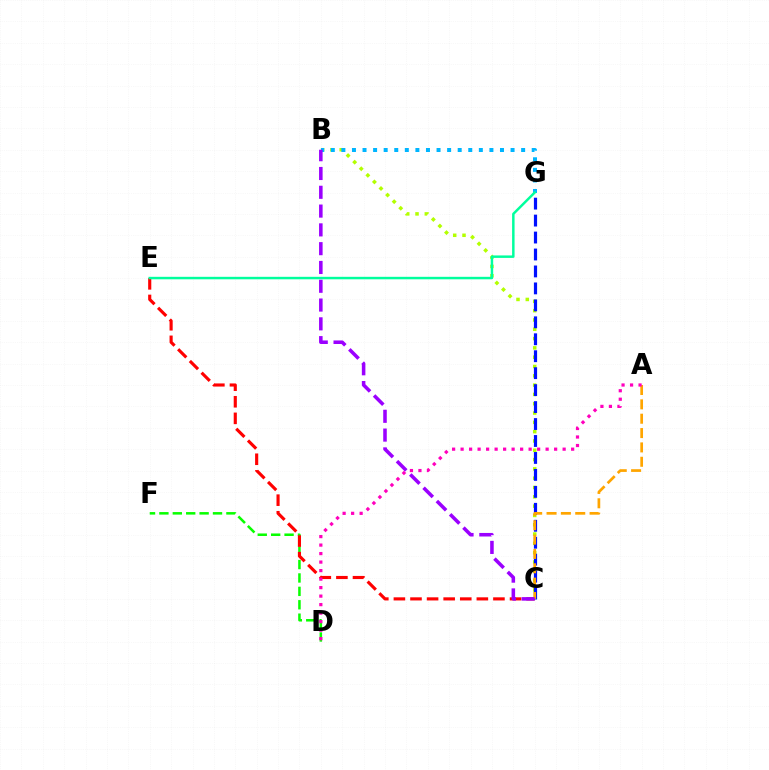{('D', 'F'): [{'color': '#08ff00', 'line_style': 'dashed', 'thickness': 1.82}], ('C', 'E'): [{'color': '#ff0000', 'line_style': 'dashed', 'thickness': 2.25}], ('B', 'C'): [{'color': '#b3ff00', 'line_style': 'dotted', 'thickness': 2.53}, {'color': '#9b00ff', 'line_style': 'dashed', 'thickness': 2.55}], ('C', 'G'): [{'color': '#0010ff', 'line_style': 'dashed', 'thickness': 2.3}], ('B', 'G'): [{'color': '#00b5ff', 'line_style': 'dotted', 'thickness': 2.87}], ('A', 'C'): [{'color': '#ffa500', 'line_style': 'dashed', 'thickness': 1.95}], ('A', 'D'): [{'color': '#ff00bd', 'line_style': 'dotted', 'thickness': 2.31}], ('E', 'G'): [{'color': '#00ff9d', 'line_style': 'solid', 'thickness': 1.78}]}